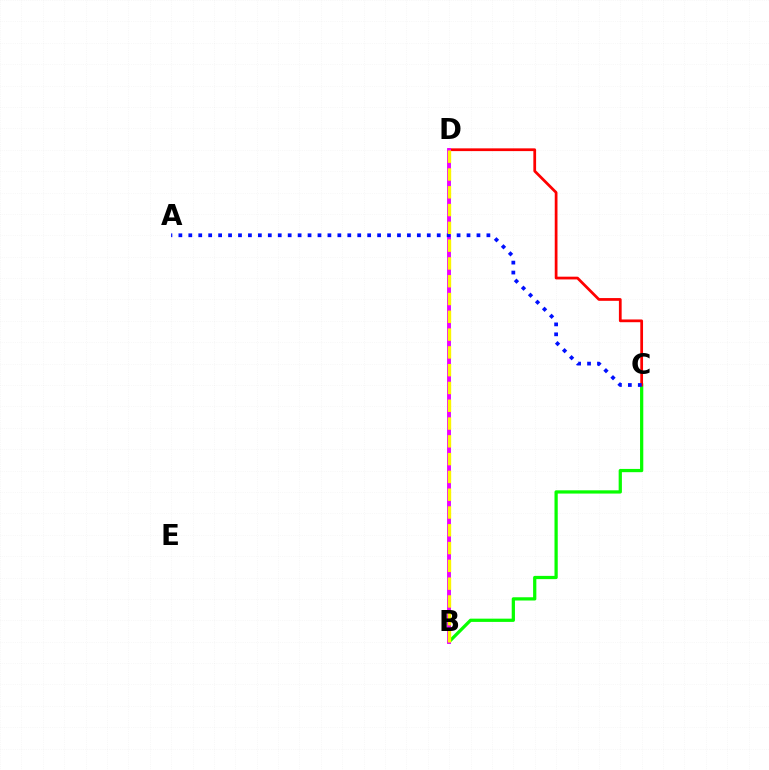{('B', 'C'): [{'color': '#08ff00', 'line_style': 'solid', 'thickness': 2.34}], ('B', 'D'): [{'color': '#00fff6', 'line_style': 'solid', 'thickness': 2.03}, {'color': '#ee00ff', 'line_style': 'solid', 'thickness': 2.78}, {'color': '#fcf500', 'line_style': 'dashed', 'thickness': 2.42}], ('C', 'D'): [{'color': '#ff0000', 'line_style': 'solid', 'thickness': 1.98}], ('A', 'C'): [{'color': '#0010ff', 'line_style': 'dotted', 'thickness': 2.7}]}